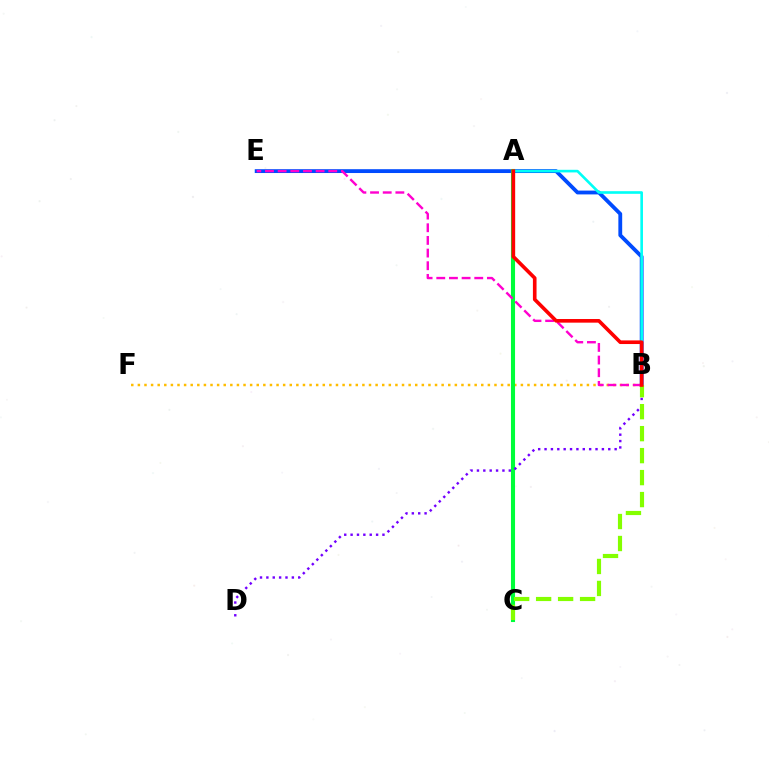{('B', 'E'): [{'color': '#004bff', 'line_style': 'solid', 'thickness': 2.75}, {'color': '#ff00cf', 'line_style': 'dashed', 'thickness': 1.72}], ('B', 'F'): [{'color': '#ffbd00', 'line_style': 'dotted', 'thickness': 1.79}], ('A', 'C'): [{'color': '#00ff39', 'line_style': 'solid', 'thickness': 2.94}], ('B', 'D'): [{'color': '#7200ff', 'line_style': 'dotted', 'thickness': 1.73}], ('A', 'B'): [{'color': '#00fff6', 'line_style': 'solid', 'thickness': 1.89}, {'color': '#ff0000', 'line_style': 'solid', 'thickness': 2.62}], ('B', 'C'): [{'color': '#84ff00', 'line_style': 'dashed', 'thickness': 2.99}]}